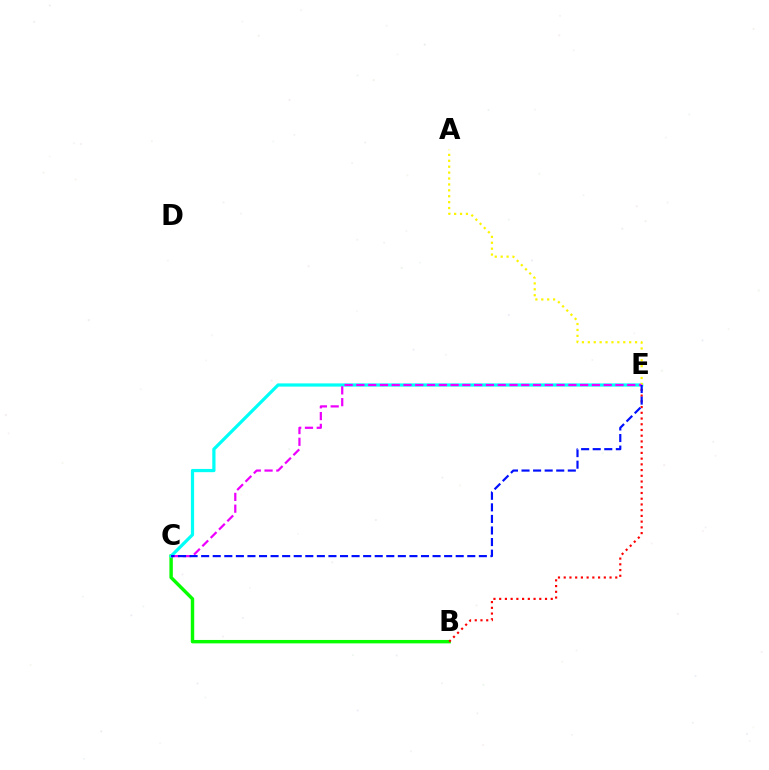{('B', 'C'): [{'color': '#08ff00', 'line_style': 'solid', 'thickness': 2.46}], ('B', 'E'): [{'color': '#ff0000', 'line_style': 'dotted', 'thickness': 1.56}], ('C', 'E'): [{'color': '#00fff6', 'line_style': 'solid', 'thickness': 2.32}, {'color': '#ee00ff', 'line_style': 'dashed', 'thickness': 1.6}, {'color': '#0010ff', 'line_style': 'dashed', 'thickness': 1.57}], ('A', 'E'): [{'color': '#fcf500', 'line_style': 'dotted', 'thickness': 1.6}]}